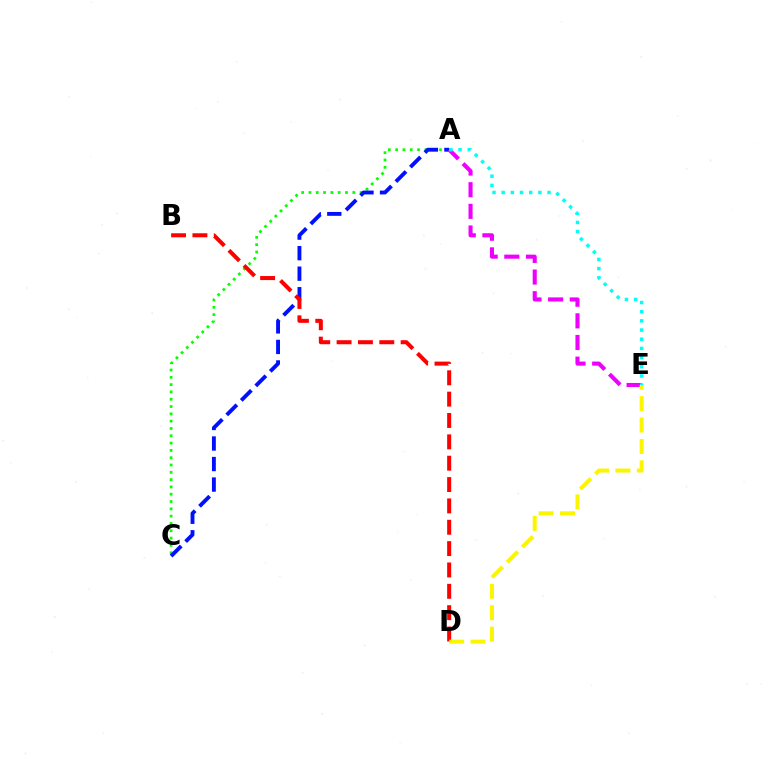{('A', 'C'): [{'color': '#08ff00', 'line_style': 'dotted', 'thickness': 1.99}, {'color': '#0010ff', 'line_style': 'dashed', 'thickness': 2.79}], ('A', 'E'): [{'color': '#ee00ff', 'line_style': 'dashed', 'thickness': 2.94}, {'color': '#00fff6', 'line_style': 'dotted', 'thickness': 2.49}], ('B', 'D'): [{'color': '#ff0000', 'line_style': 'dashed', 'thickness': 2.9}], ('D', 'E'): [{'color': '#fcf500', 'line_style': 'dashed', 'thickness': 2.91}]}